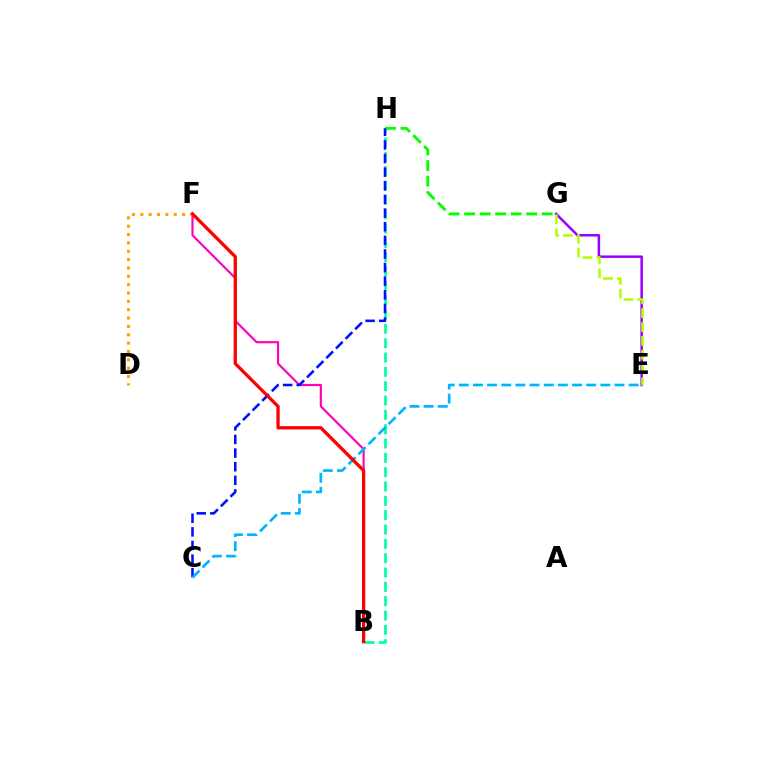{('G', 'H'): [{'color': '#08ff00', 'line_style': 'dashed', 'thickness': 2.11}], ('B', 'F'): [{'color': '#ff00bd', 'line_style': 'solid', 'thickness': 1.56}, {'color': '#ff0000', 'line_style': 'solid', 'thickness': 2.37}], ('E', 'G'): [{'color': '#9b00ff', 'line_style': 'solid', 'thickness': 1.81}, {'color': '#b3ff00', 'line_style': 'dashed', 'thickness': 1.88}], ('D', 'F'): [{'color': '#ffa500', 'line_style': 'dotted', 'thickness': 2.27}], ('B', 'H'): [{'color': '#00ff9d', 'line_style': 'dashed', 'thickness': 1.95}], ('C', 'H'): [{'color': '#0010ff', 'line_style': 'dashed', 'thickness': 1.85}], ('C', 'E'): [{'color': '#00b5ff', 'line_style': 'dashed', 'thickness': 1.92}]}